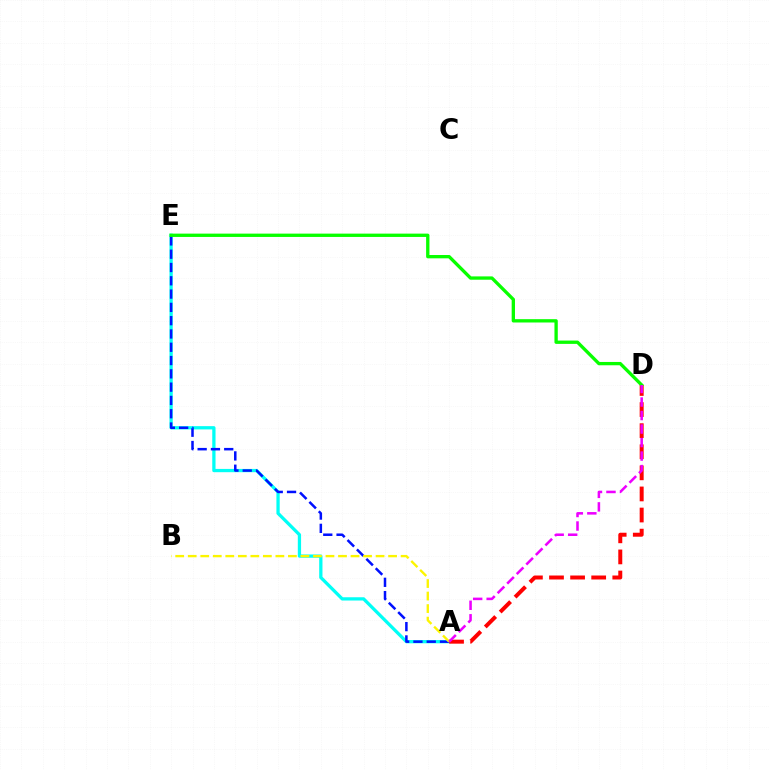{('A', 'E'): [{'color': '#00fff6', 'line_style': 'solid', 'thickness': 2.36}, {'color': '#0010ff', 'line_style': 'dashed', 'thickness': 1.81}], ('A', 'D'): [{'color': '#ff0000', 'line_style': 'dashed', 'thickness': 2.87}, {'color': '#ee00ff', 'line_style': 'dashed', 'thickness': 1.84}], ('D', 'E'): [{'color': '#08ff00', 'line_style': 'solid', 'thickness': 2.39}], ('A', 'B'): [{'color': '#fcf500', 'line_style': 'dashed', 'thickness': 1.7}]}